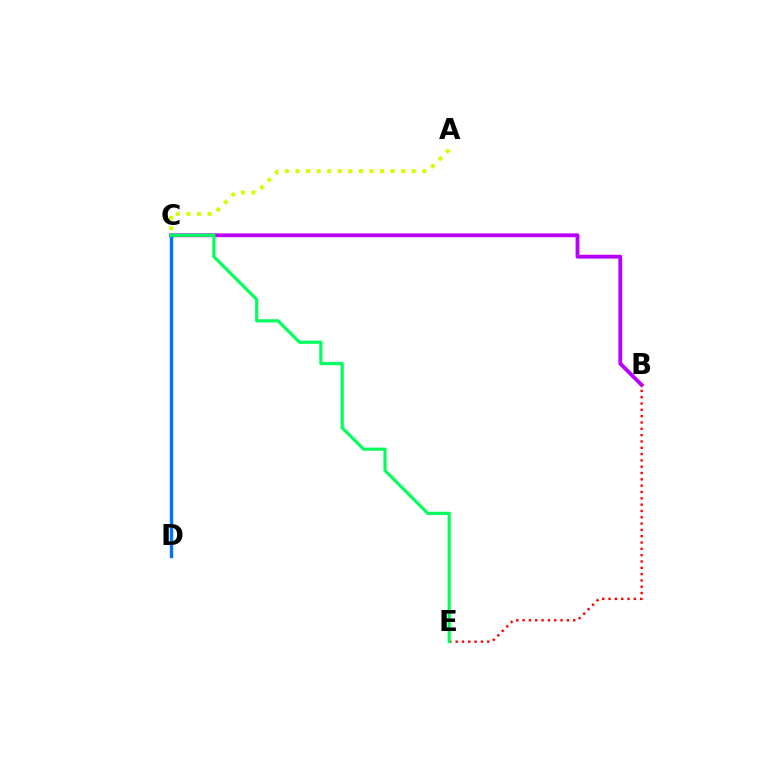{('B', 'C'): [{'color': '#b900ff', 'line_style': 'solid', 'thickness': 2.75}], ('B', 'E'): [{'color': '#ff0000', 'line_style': 'dotted', 'thickness': 1.72}], ('C', 'D'): [{'color': '#0074ff', 'line_style': 'solid', 'thickness': 2.43}], ('C', 'E'): [{'color': '#00ff5c', 'line_style': 'solid', 'thickness': 2.27}], ('A', 'C'): [{'color': '#d1ff00', 'line_style': 'dotted', 'thickness': 2.87}]}